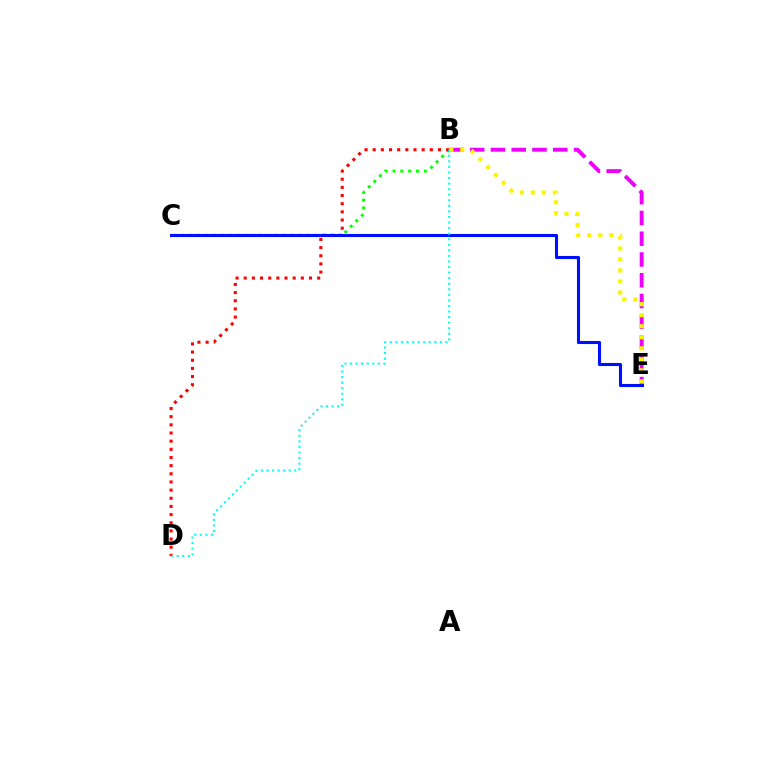{('B', 'C'): [{'color': '#08ff00', 'line_style': 'dotted', 'thickness': 2.12}], ('B', 'E'): [{'color': '#ee00ff', 'line_style': 'dashed', 'thickness': 2.82}, {'color': '#fcf500', 'line_style': 'dotted', 'thickness': 3.0}], ('B', 'D'): [{'color': '#ff0000', 'line_style': 'dotted', 'thickness': 2.22}, {'color': '#00fff6', 'line_style': 'dotted', 'thickness': 1.51}], ('C', 'E'): [{'color': '#0010ff', 'line_style': 'solid', 'thickness': 2.21}]}